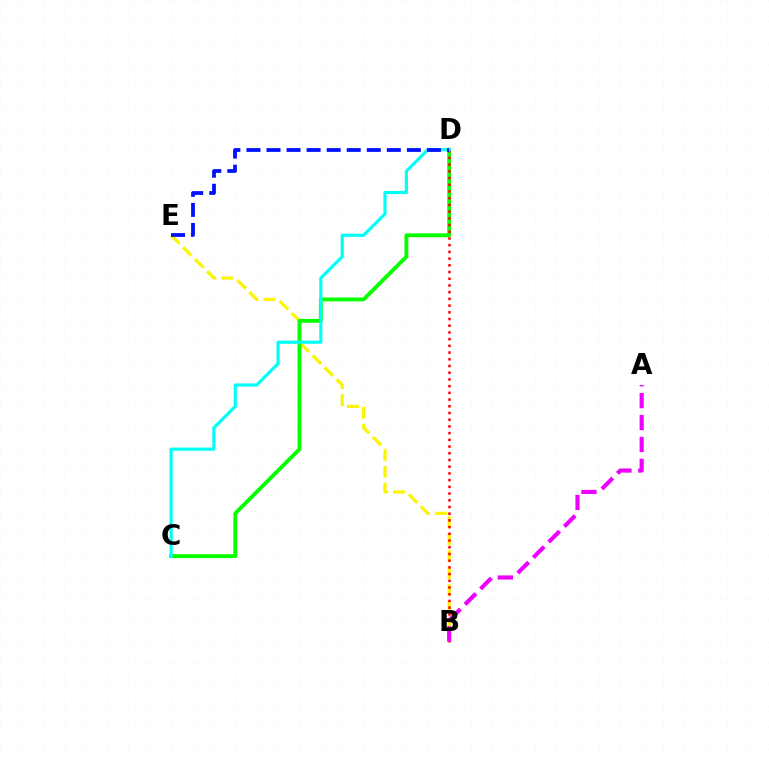{('B', 'E'): [{'color': '#fcf500', 'line_style': 'dashed', 'thickness': 2.31}], ('C', 'D'): [{'color': '#08ff00', 'line_style': 'solid', 'thickness': 2.79}, {'color': '#00fff6', 'line_style': 'solid', 'thickness': 2.27}], ('B', 'D'): [{'color': '#ff0000', 'line_style': 'dotted', 'thickness': 1.82}], ('A', 'B'): [{'color': '#ee00ff', 'line_style': 'dashed', 'thickness': 2.98}], ('D', 'E'): [{'color': '#0010ff', 'line_style': 'dashed', 'thickness': 2.72}]}